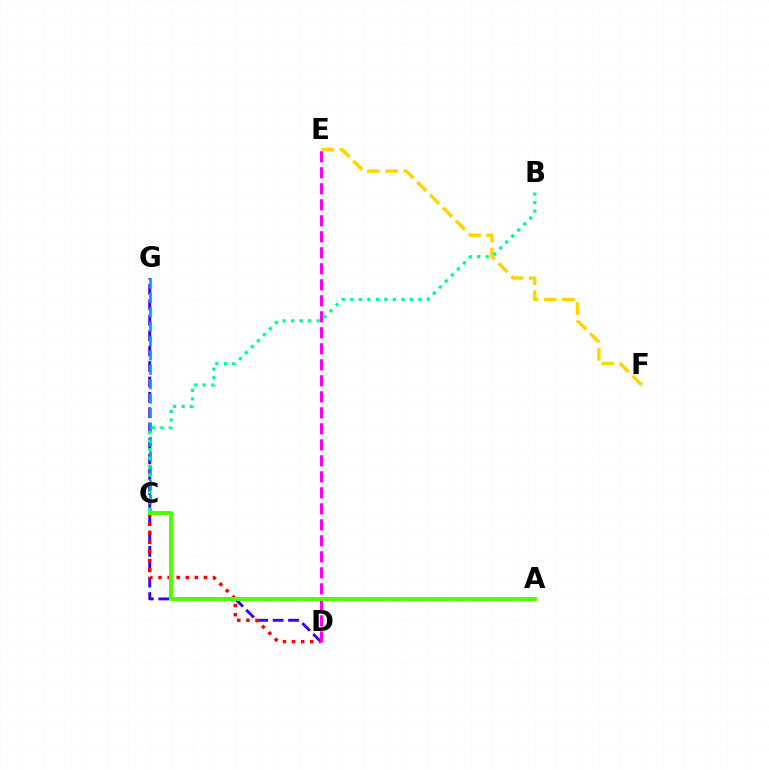{('D', 'G'): [{'color': '#3700ff', 'line_style': 'dashed', 'thickness': 2.09}], ('C', 'G'): [{'color': '#009eff', 'line_style': 'dashed', 'thickness': 1.96}], ('C', 'D'): [{'color': '#ff0000', 'line_style': 'dotted', 'thickness': 2.47}], ('D', 'E'): [{'color': '#ff00ed', 'line_style': 'dashed', 'thickness': 2.17}], ('A', 'C'): [{'color': '#4fff00', 'line_style': 'solid', 'thickness': 2.84}], ('E', 'F'): [{'color': '#ffd500', 'line_style': 'dashed', 'thickness': 2.47}], ('B', 'C'): [{'color': '#00ff86', 'line_style': 'dotted', 'thickness': 2.31}]}